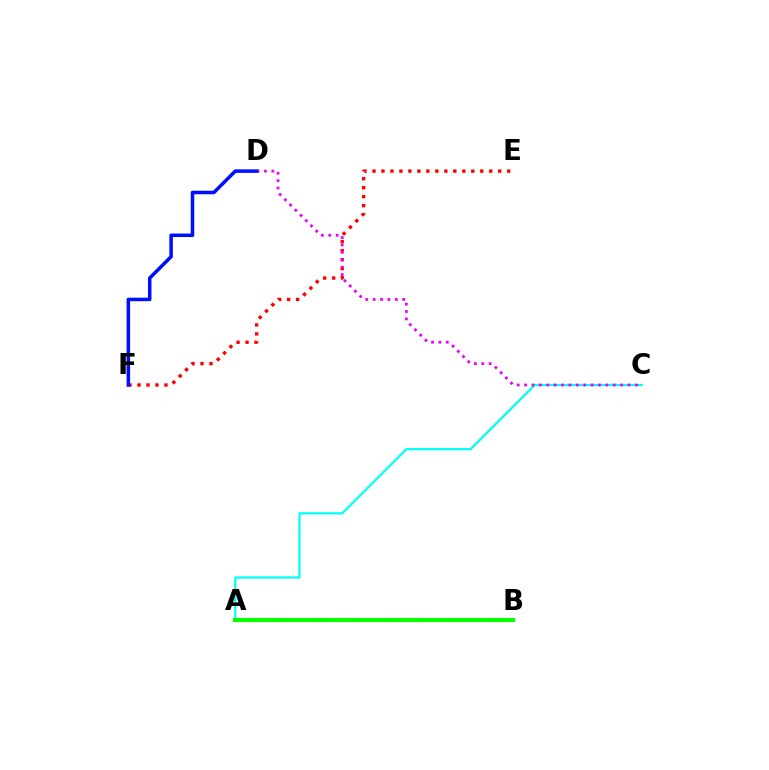{('A', 'C'): [{'color': '#00fff6', 'line_style': 'solid', 'thickness': 1.6}], ('A', 'B'): [{'color': '#fcf500', 'line_style': 'dotted', 'thickness': 2.44}, {'color': '#08ff00', 'line_style': 'solid', 'thickness': 2.92}], ('E', 'F'): [{'color': '#ff0000', 'line_style': 'dotted', 'thickness': 2.44}], ('C', 'D'): [{'color': '#ee00ff', 'line_style': 'dotted', 'thickness': 2.01}], ('D', 'F'): [{'color': '#0010ff', 'line_style': 'solid', 'thickness': 2.54}]}